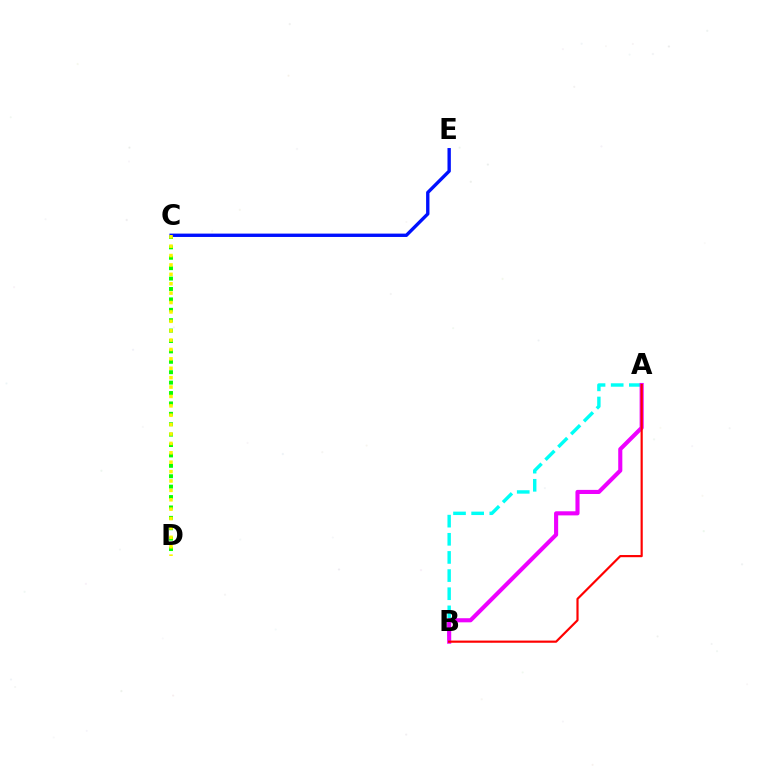{('A', 'B'): [{'color': '#00fff6', 'line_style': 'dashed', 'thickness': 2.47}, {'color': '#ee00ff', 'line_style': 'solid', 'thickness': 2.95}, {'color': '#ff0000', 'line_style': 'solid', 'thickness': 1.57}], ('C', 'D'): [{'color': '#08ff00', 'line_style': 'dotted', 'thickness': 2.83}, {'color': '#fcf500', 'line_style': 'dotted', 'thickness': 2.55}], ('C', 'E'): [{'color': '#0010ff', 'line_style': 'solid', 'thickness': 2.42}]}